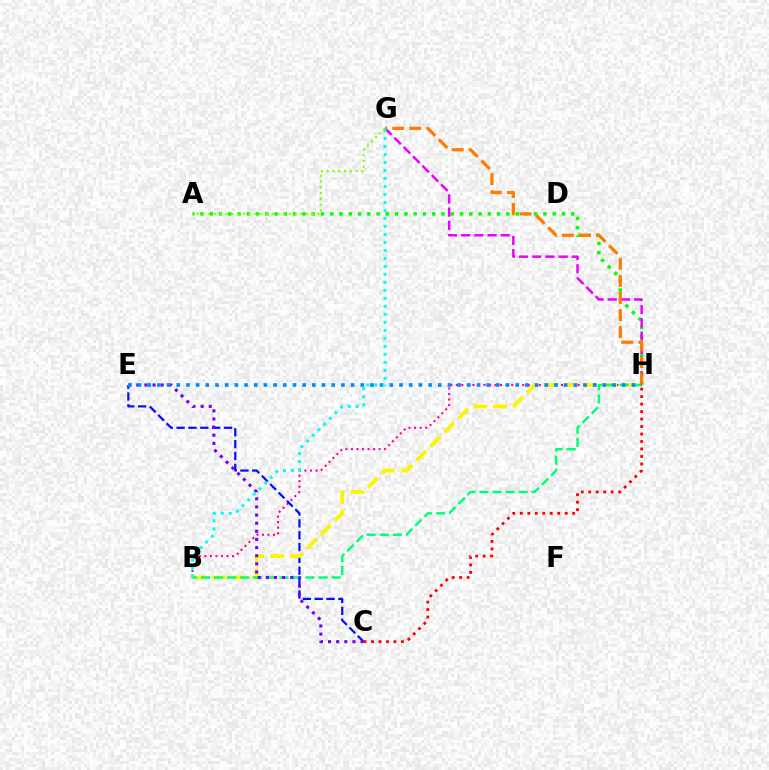{('B', 'H'): [{'color': '#ff0094', 'line_style': 'dotted', 'thickness': 1.5}, {'color': '#fcf500', 'line_style': 'dashed', 'thickness': 2.69}, {'color': '#00ff74', 'line_style': 'dashed', 'thickness': 1.77}], ('A', 'H'): [{'color': '#08ff00', 'line_style': 'dotted', 'thickness': 2.52}], ('C', 'E'): [{'color': '#0010ff', 'line_style': 'dashed', 'thickness': 1.61}, {'color': '#7200ff', 'line_style': 'dotted', 'thickness': 2.21}], ('G', 'H'): [{'color': '#ee00ff', 'line_style': 'dashed', 'thickness': 1.8}, {'color': '#ff7c00', 'line_style': 'dashed', 'thickness': 2.32}], ('A', 'G'): [{'color': '#84ff00', 'line_style': 'dotted', 'thickness': 1.57}], ('E', 'H'): [{'color': '#008cff', 'line_style': 'dotted', 'thickness': 2.63}], ('B', 'G'): [{'color': '#00fff6', 'line_style': 'dotted', 'thickness': 2.17}], ('C', 'H'): [{'color': '#ff0000', 'line_style': 'dotted', 'thickness': 2.03}]}